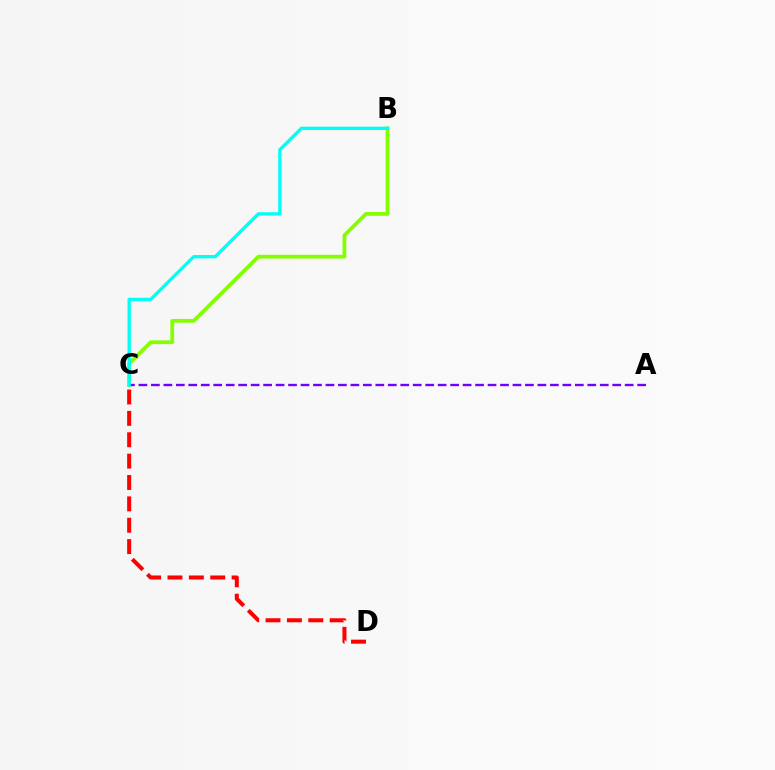{('B', 'C'): [{'color': '#84ff00', 'line_style': 'solid', 'thickness': 2.71}, {'color': '#00fff6', 'line_style': 'solid', 'thickness': 2.39}], ('A', 'C'): [{'color': '#7200ff', 'line_style': 'dashed', 'thickness': 1.69}], ('C', 'D'): [{'color': '#ff0000', 'line_style': 'dashed', 'thickness': 2.9}]}